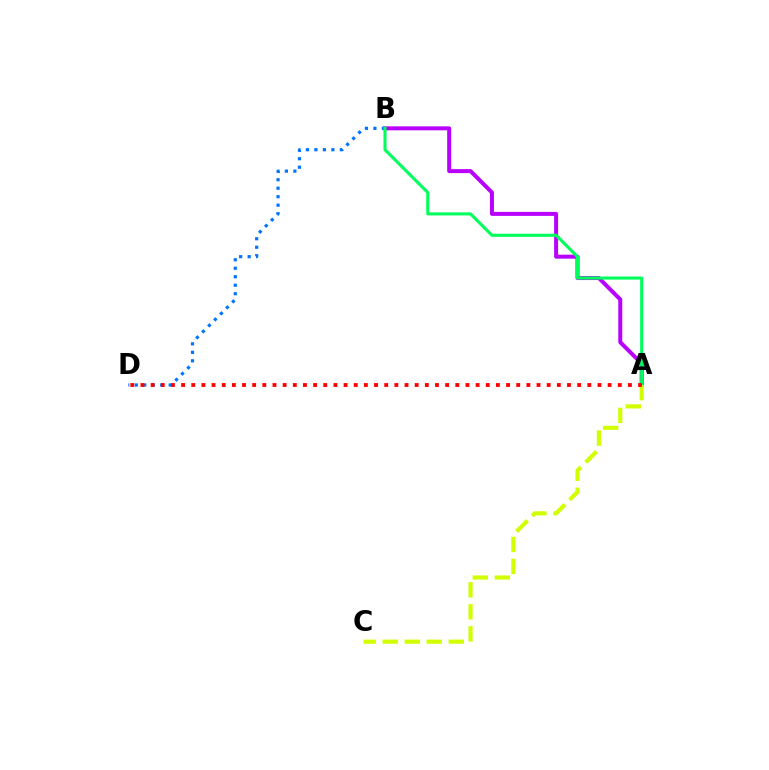{('A', 'B'): [{'color': '#b900ff', 'line_style': 'solid', 'thickness': 2.87}, {'color': '#00ff5c', 'line_style': 'solid', 'thickness': 2.22}], ('B', 'D'): [{'color': '#0074ff', 'line_style': 'dotted', 'thickness': 2.3}], ('A', 'C'): [{'color': '#d1ff00', 'line_style': 'dashed', 'thickness': 2.99}], ('A', 'D'): [{'color': '#ff0000', 'line_style': 'dotted', 'thickness': 2.76}]}